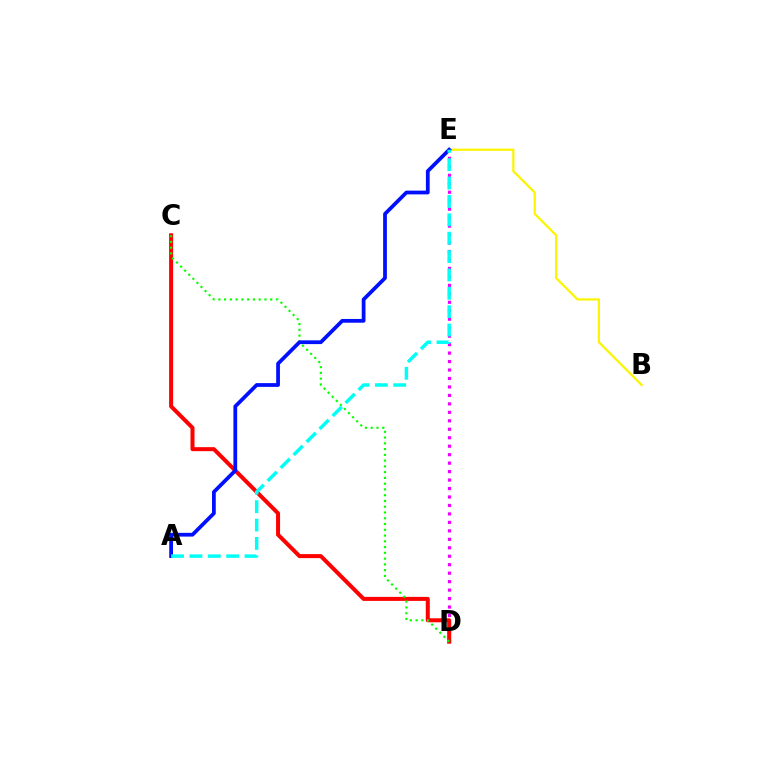{('B', 'E'): [{'color': '#fcf500', 'line_style': 'solid', 'thickness': 1.61}], ('D', 'E'): [{'color': '#ee00ff', 'line_style': 'dotted', 'thickness': 2.3}], ('C', 'D'): [{'color': '#ff0000', 'line_style': 'solid', 'thickness': 2.89}, {'color': '#08ff00', 'line_style': 'dotted', 'thickness': 1.57}], ('A', 'E'): [{'color': '#0010ff', 'line_style': 'solid', 'thickness': 2.7}, {'color': '#00fff6', 'line_style': 'dashed', 'thickness': 2.5}]}